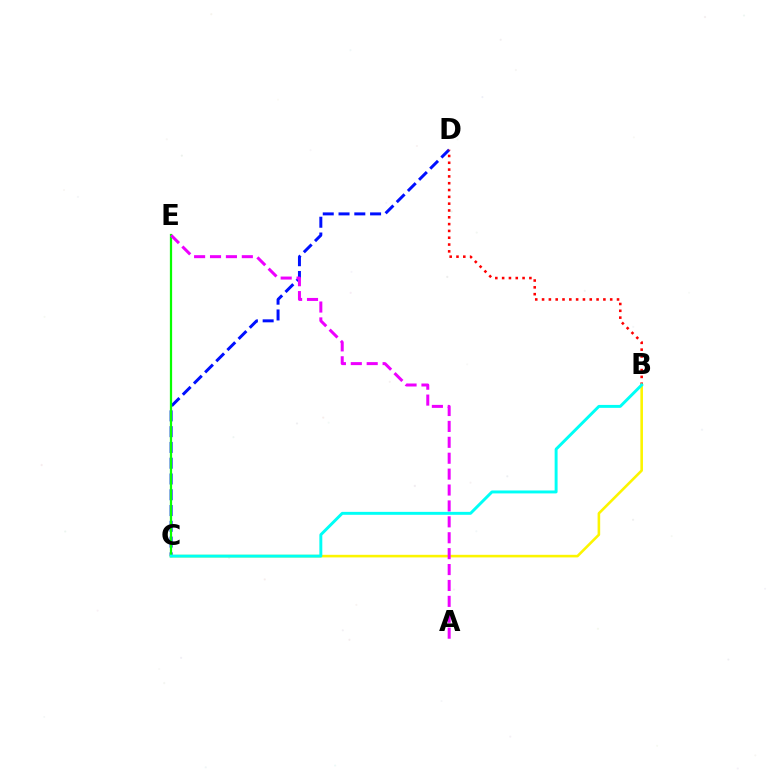{('C', 'D'): [{'color': '#0010ff', 'line_style': 'dashed', 'thickness': 2.14}], ('B', 'D'): [{'color': '#ff0000', 'line_style': 'dotted', 'thickness': 1.85}], ('B', 'C'): [{'color': '#fcf500', 'line_style': 'solid', 'thickness': 1.86}, {'color': '#00fff6', 'line_style': 'solid', 'thickness': 2.11}], ('C', 'E'): [{'color': '#08ff00', 'line_style': 'solid', 'thickness': 1.62}], ('A', 'E'): [{'color': '#ee00ff', 'line_style': 'dashed', 'thickness': 2.16}]}